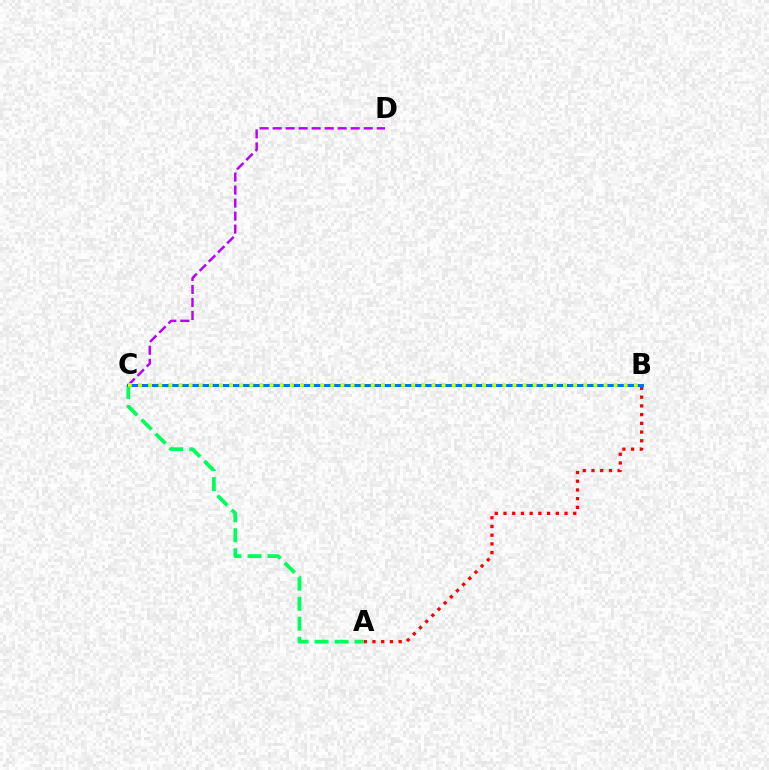{('A', 'B'): [{'color': '#ff0000', 'line_style': 'dotted', 'thickness': 2.37}], ('C', 'D'): [{'color': '#b900ff', 'line_style': 'dashed', 'thickness': 1.77}], ('A', 'C'): [{'color': '#00ff5c', 'line_style': 'dashed', 'thickness': 2.72}], ('B', 'C'): [{'color': '#0074ff', 'line_style': 'solid', 'thickness': 2.18}, {'color': '#d1ff00', 'line_style': 'dotted', 'thickness': 2.75}]}